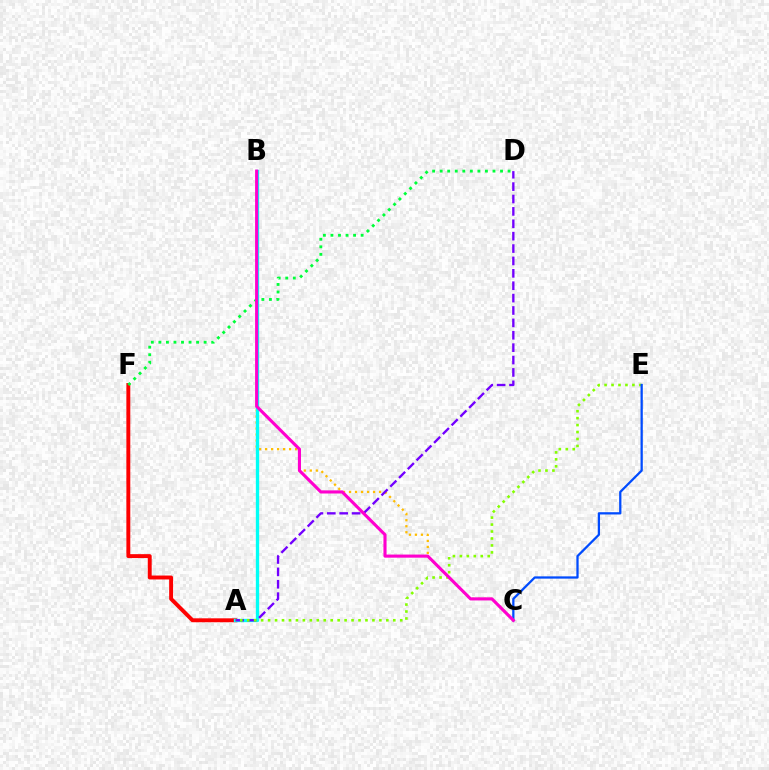{('A', 'F'): [{'color': '#ff0000', 'line_style': 'solid', 'thickness': 2.82}], ('B', 'C'): [{'color': '#ffbd00', 'line_style': 'dotted', 'thickness': 1.63}, {'color': '#ff00cf', 'line_style': 'solid', 'thickness': 2.24}], ('D', 'F'): [{'color': '#00ff39', 'line_style': 'dotted', 'thickness': 2.05}], ('A', 'B'): [{'color': '#00fff6', 'line_style': 'solid', 'thickness': 2.39}], ('A', 'D'): [{'color': '#7200ff', 'line_style': 'dashed', 'thickness': 1.68}], ('A', 'E'): [{'color': '#84ff00', 'line_style': 'dotted', 'thickness': 1.89}], ('C', 'E'): [{'color': '#004bff', 'line_style': 'solid', 'thickness': 1.64}]}